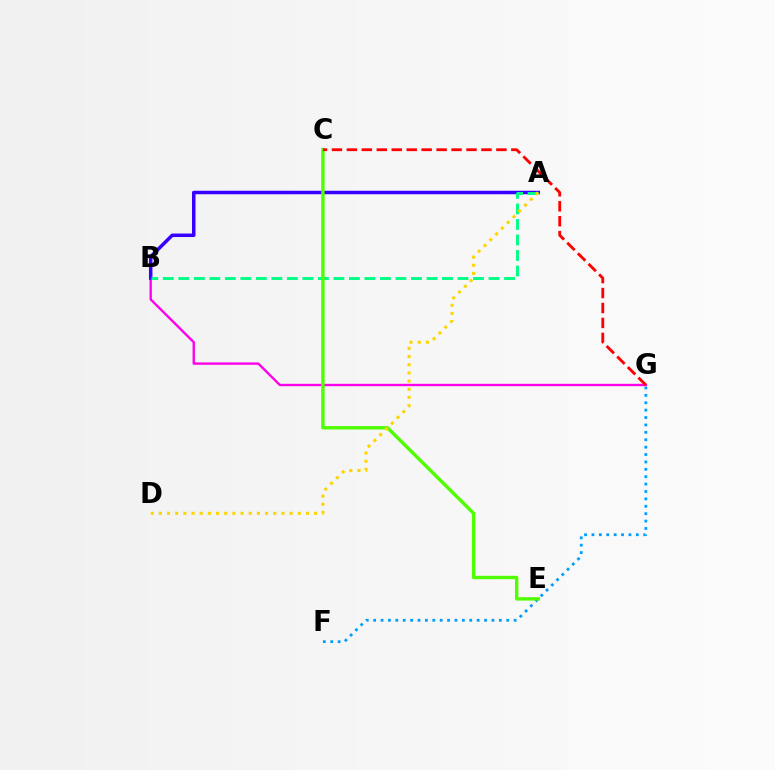{('F', 'G'): [{'color': '#009eff', 'line_style': 'dotted', 'thickness': 2.01}], ('B', 'G'): [{'color': '#ff00ed', 'line_style': 'solid', 'thickness': 1.71}], ('A', 'B'): [{'color': '#3700ff', 'line_style': 'solid', 'thickness': 2.52}, {'color': '#00ff86', 'line_style': 'dashed', 'thickness': 2.11}], ('C', 'E'): [{'color': '#4fff00', 'line_style': 'solid', 'thickness': 2.45}], ('C', 'G'): [{'color': '#ff0000', 'line_style': 'dashed', 'thickness': 2.03}], ('A', 'D'): [{'color': '#ffd500', 'line_style': 'dotted', 'thickness': 2.22}]}